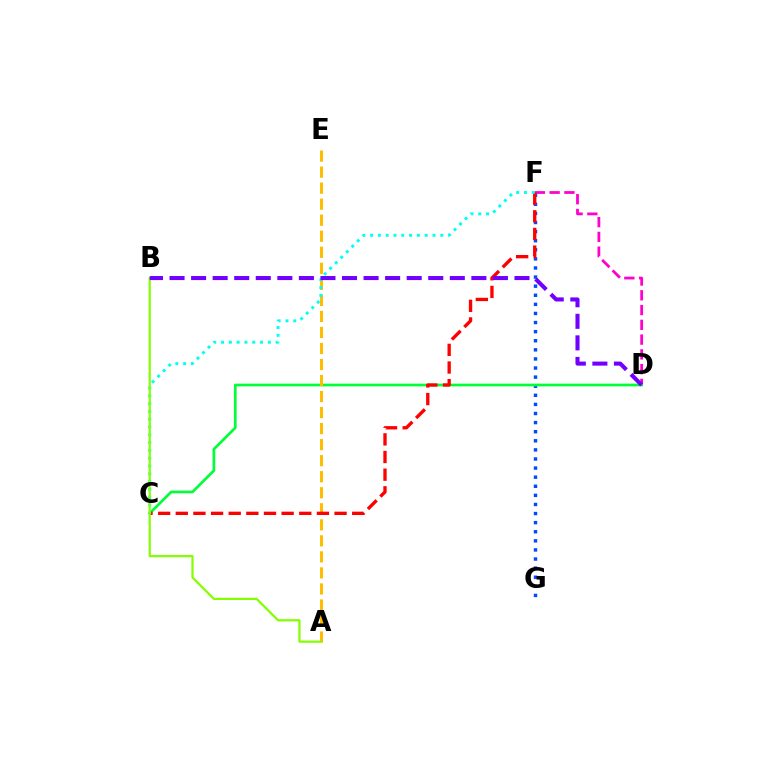{('F', 'G'): [{'color': '#004bff', 'line_style': 'dotted', 'thickness': 2.47}], ('D', 'F'): [{'color': '#ff00cf', 'line_style': 'dashed', 'thickness': 2.01}], ('C', 'D'): [{'color': '#00ff39', 'line_style': 'solid', 'thickness': 1.94}], ('A', 'E'): [{'color': '#ffbd00', 'line_style': 'dashed', 'thickness': 2.18}], ('C', 'F'): [{'color': '#ff0000', 'line_style': 'dashed', 'thickness': 2.4}, {'color': '#00fff6', 'line_style': 'dotted', 'thickness': 2.12}], ('A', 'B'): [{'color': '#84ff00', 'line_style': 'solid', 'thickness': 1.6}], ('B', 'D'): [{'color': '#7200ff', 'line_style': 'dashed', 'thickness': 2.93}]}